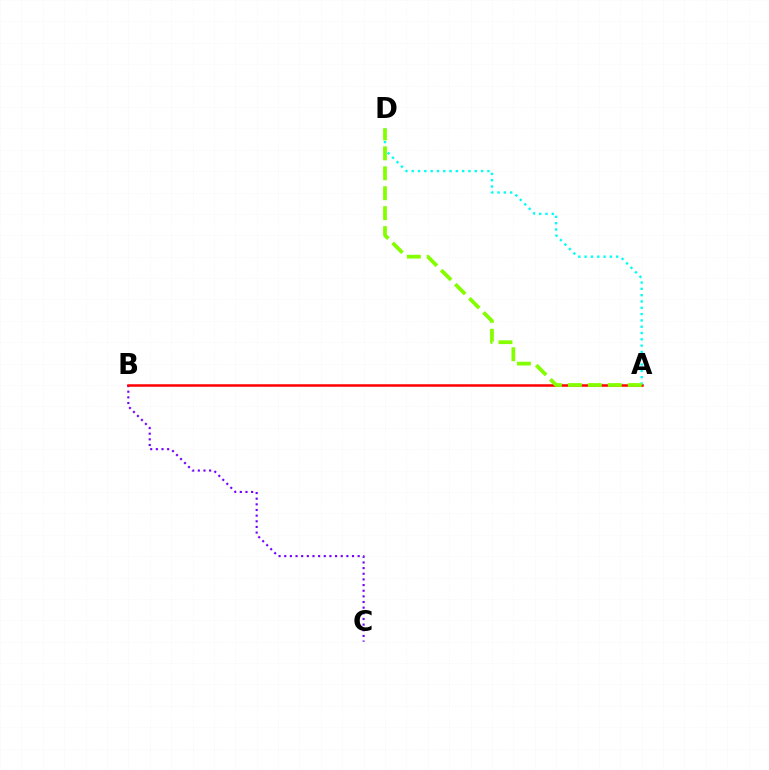{('B', 'C'): [{'color': '#7200ff', 'line_style': 'dotted', 'thickness': 1.53}], ('A', 'B'): [{'color': '#ff0000', 'line_style': 'solid', 'thickness': 1.81}], ('A', 'D'): [{'color': '#00fff6', 'line_style': 'dotted', 'thickness': 1.71}, {'color': '#84ff00', 'line_style': 'dashed', 'thickness': 2.71}]}